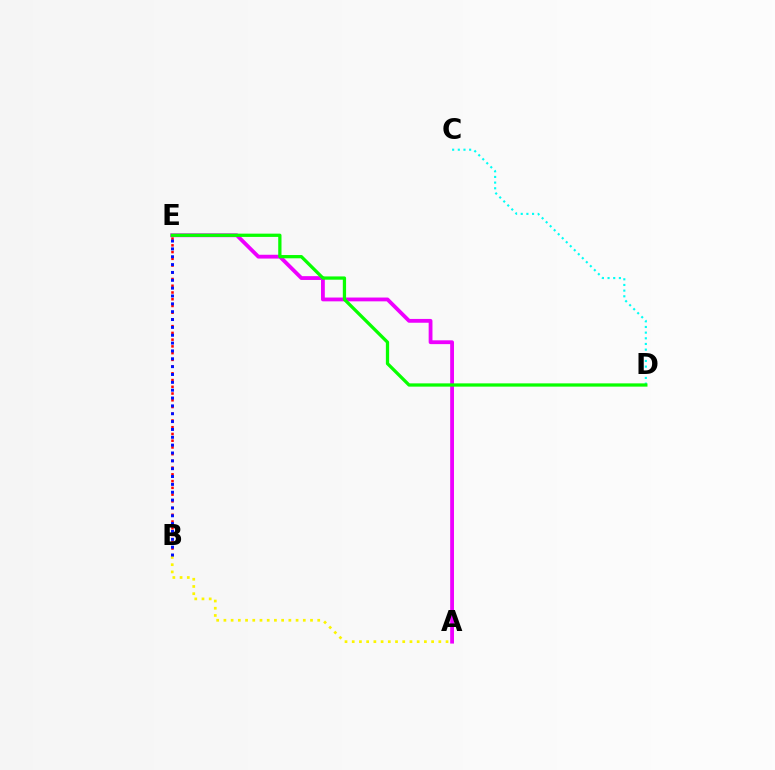{('B', 'E'): [{'color': '#ff0000', 'line_style': 'dotted', 'thickness': 1.83}, {'color': '#0010ff', 'line_style': 'dotted', 'thickness': 2.13}], ('A', 'E'): [{'color': '#ee00ff', 'line_style': 'solid', 'thickness': 2.74}], ('C', 'D'): [{'color': '#00fff6', 'line_style': 'dotted', 'thickness': 1.54}], ('A', 'B'): [{'color': '#fcf500', 'line_style': 'dotted', 'thickness': 1.96}], ('D', 'E'): [{'color': '#08ff00', 'line_style': 'solid', 'thickness': 2.35}]}